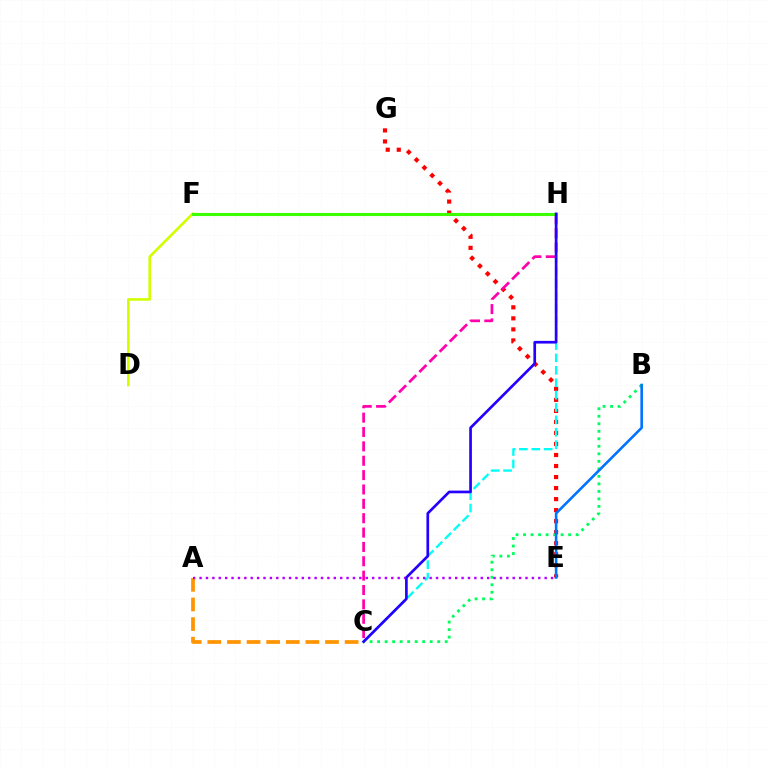{('E', 'G'): [{'color': '#ff0000', 'line_style': 'dotted', 'thickness': 3.0}], ('B', 'C'): [{'color': '#00ff5c', 'line_style': 'dotted', 'thickness': 2.04}], ('D', 'F'): [{'color': '#d1ff00', 'line_style': 'solid', 'thickness': 1.88}], ('A', 'C'): [{'color': '#ff9400', 'line_style': 'dashed', 'thickness': 2.66}], ('C', 'H'): [{'color': '#00fff6', 'line_style': 'dashed', 'thickness': 1.68}, {'color': '#ff00ac', 'line_style': 'dashed', 'thickness': 1.95}, {'color': '#2500ff', 'line_style': 'solid', 'thickness': 1.93}], ('A', 'E'): [{'color': '#b900ff', 'line_style': 'dotted', 'thickness': 1.74}], ('F', 'H'): [{'color': '#3dff00', 'line_style': 'solid', 'thickness': 2.24}], ('B', 'E'): [{'color': '#0074ff', 'line_style': 'solid', 'thickness': 1.87}]}